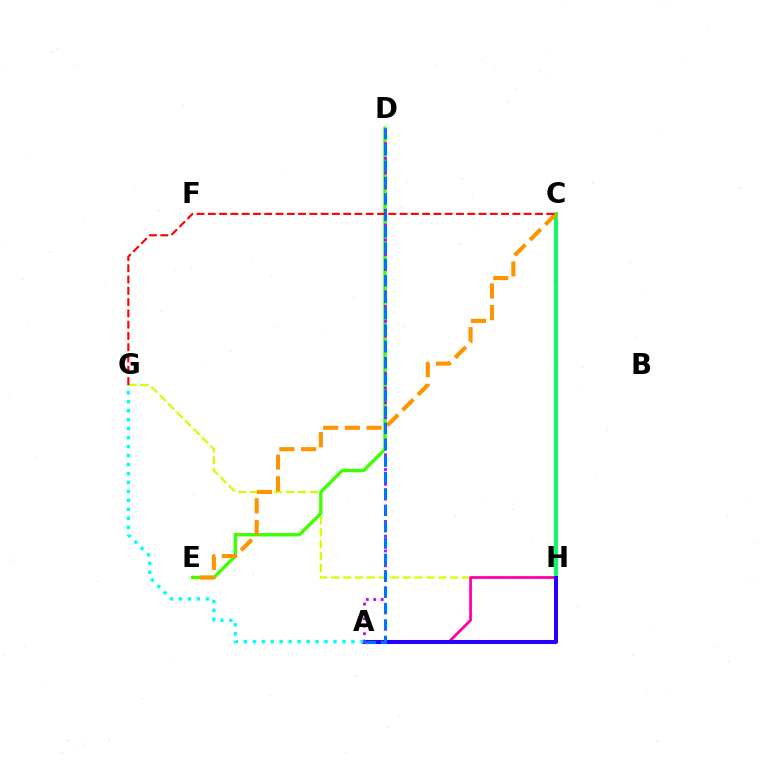{('C', 'H'): [{'color': '#00ff5c', 'line_style': 'solid', 'thickness': 2.75}], ('G', 'H'): [{'color': '#d1ff00', 'line_style': 'dashed', 'thickness': 1.62}], ('A', 'H'): [{'color': '#ff00ac', 'line_style': 'solid', 'thickness': 2.0}, {'color': '#2500ff', 'line_style': 'solid', 'thickness': 2.9}], ('D', 'E'): [{'color': '#3dff00', 'line_style': 'solid', 'thickness': 2.42}], ('A', 'G'): [{'color': '#00fff6', 'line_style': 'dotted', 'thickness': 2.44}], ('C', 'E'): [{'color': '#ff9400', 'line_style': 'dashed', 'thickness': 2.95}], ('A', 'D'): [{'color': '#b900ff', 'line_style': 'dotted', 'thickness': 2.01}, {'color': '#0074ff', 'line_style': 'dashed', 'thickness': 2.23}], ('C', 'G'): [{'color': '#ff0000', 'line_style': 'dashed', 'thickness': 1.53}]}